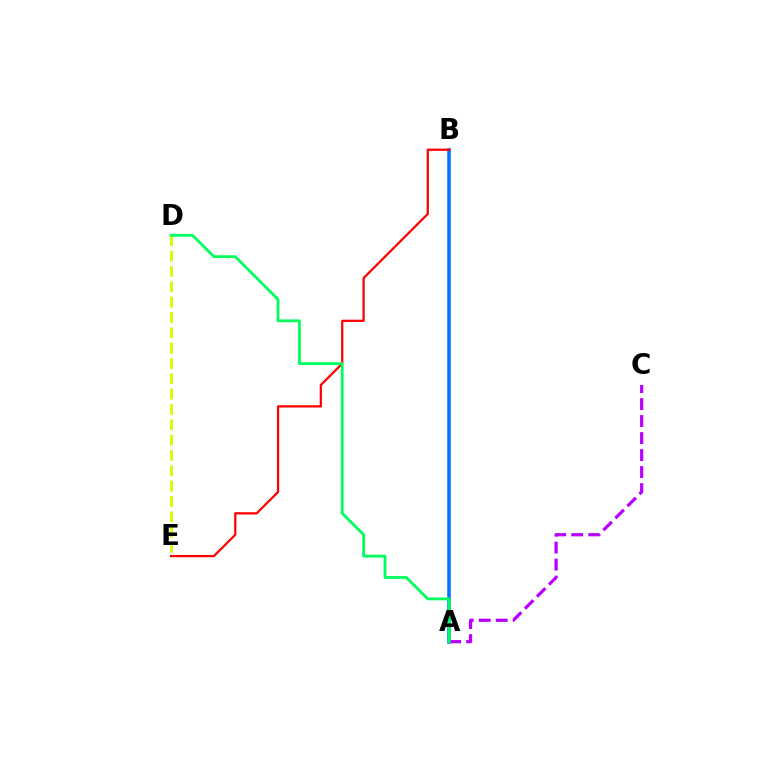{('A', 'B'): [{'color': '#0074ff', 'line_style': 'solid', 'thickness': 2.55}], ('A', 'C'): [{'color': '#b900ff', 'line_style': 'dashed', 'thickness': 2.31}], ('B', 'E'): [{'color': '#ff0000', 'line_style': 'solid', 'thickness': 1.62}], ('D', 'E'): [{'color': '#d1ff00', 'line_style': 'dashed', 'thickness': 2.08}], ('A', 'D'): [{'color': '#00ff5c', 'line_style': 'solid', 'thickness': 2.02}]}